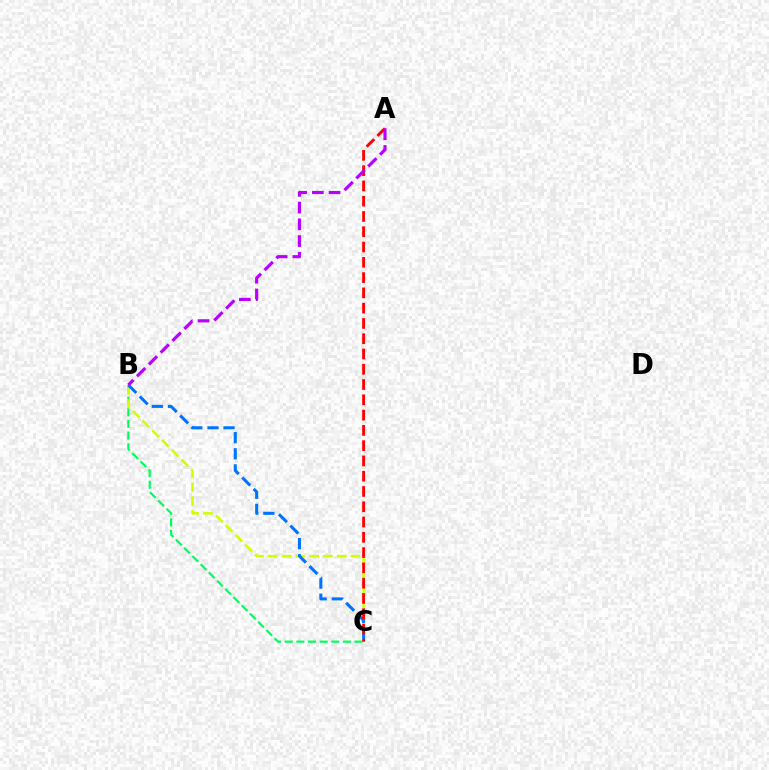{('B', 'C'): [{'color': '#00ff5c', 'line_style': 'dashed', 'thickness': 1.58}, {'color': '#d1ff00', 'line_style': 'dashed', 'thickness': 1.87}, {'color': '#0074ff', 'line_style': 'dashed', 'thickness': 2.19}], ('A', 'C'): [{'color': '#ff0000', 'line_style': 'dashed', 'thickness': 2.08}], ('A', 'B'): [{'color': '#b900ff', 'line_style': 'dashed', 'thickness': 2.27}]}